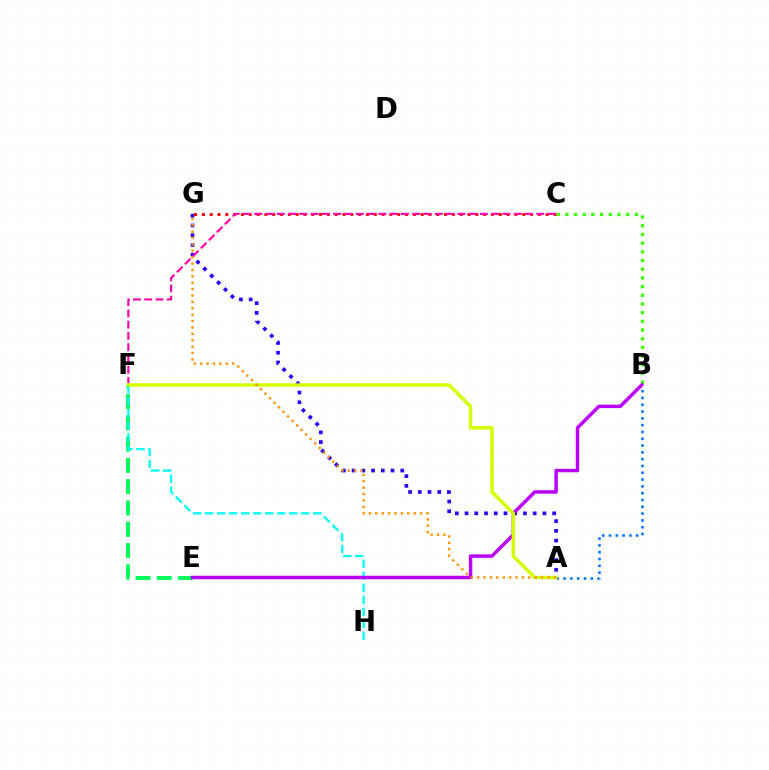{('A', 'G'): [{'color': '#2500ff', 'line_style': 'dotted', 'thickness': 2.64}, {'color': '#ff9400', 'line_style': 'dotted', 'thickness': 1.74}], ('A', 'B'): [{'color': '#0074ff', 'line_style': 'dotted', 'thickness': 1.85}], ('C', 'G'): [{'color': '#ff0000', 'line_style': 'dotted', 'thickness': 2.12}], ('E', 'F'): [{'color': '#00ff5c', 'line_style': 'dashed', 'thickness': 2.89}], ('F', 'H'): [{'color': '#00fff6', 'line_style': 'dashed', 'thickness': 1.63}], ('B', 'C'): [{'color': '#3dff00', 'line_style': 'dotted', 'thickness': 2.36}], ('C', 'F'): [{'color': '#ff00ac', 'line_style': 'dashed', 'thickness': 1.53}], ('B', 'E'): [{'color': '#b900ff', 'line_style': 'solid', 'thickness': 2.5}], ('A', 'F'): [{'color': '#d1ff00', 'line_style': 'solid', 'thickness': 2.45}]}